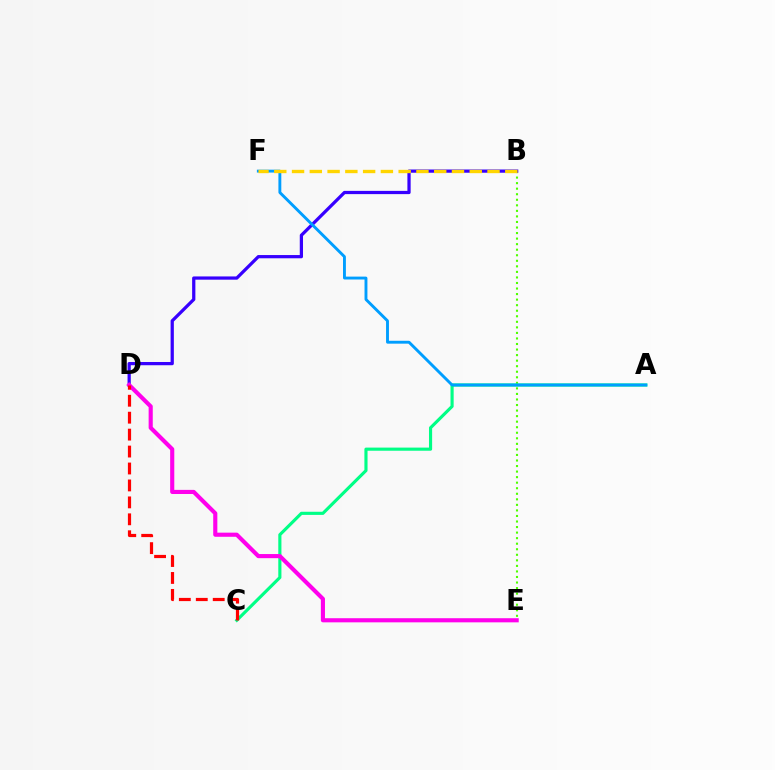{('B', 'E'): [{'color': '#4fff00', 'line_style': 'dotted', 'thickness': 1.51}], ('B', 'D'): [{'color': '#3700ff', 'line_style': 'solid', 'thickness': 2.33}], ('A', 'C'): [{'color': '#00ff86', 'line_style': 'solid', 'thickness': 2.26}], ('A', 'F'): [{'color': '#009eff', 'line_style': 'solid', 'thickness': 2.08}], ('D', 'E'): [{'color': '#ff00ed', 'line_style': 'solid', 'thickness': 2.97}], ('C', 'D'): [{'color': '#ff0000', 'line_style': 'dashed', 'thickness': 2.3}], ('B', 'F'): [{'color': '#ffd500', 'line_style': 'dashed', 'thickness': 2.41}]}